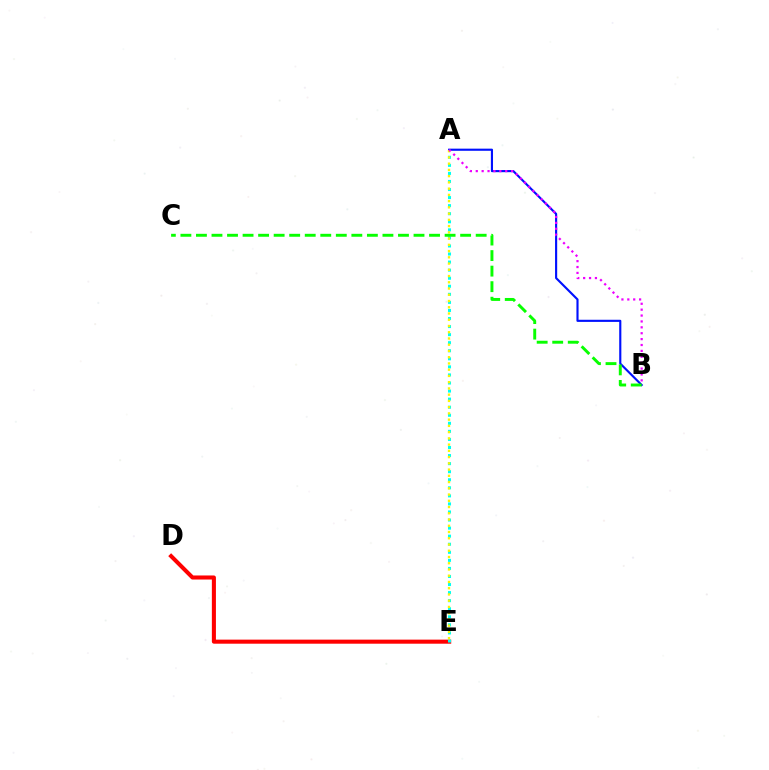{('D', 'E'): [{'color': '#ff0000', 'line_style': 'solid', 'thickness': 2.93}], ('A', 'E'): [{'color': '#00fff6', 'line_style': 'dotted', 'thickness': 2.19}, {'color': '#fcf500', 'line_style': 'dotted', 'thickness': 1.7}], ('A', 'B'): [{'color': '#0010ff', 'line_style': 'solid', 'thickness': 1.54}, {'color': '#ee00ff', 'line_style': 'dotted', 'thickness': 1.6}], ('B', 'C'): [{'color': '#08ff00', 'line_style': 'dashed', 'thickness': 2.11}]}